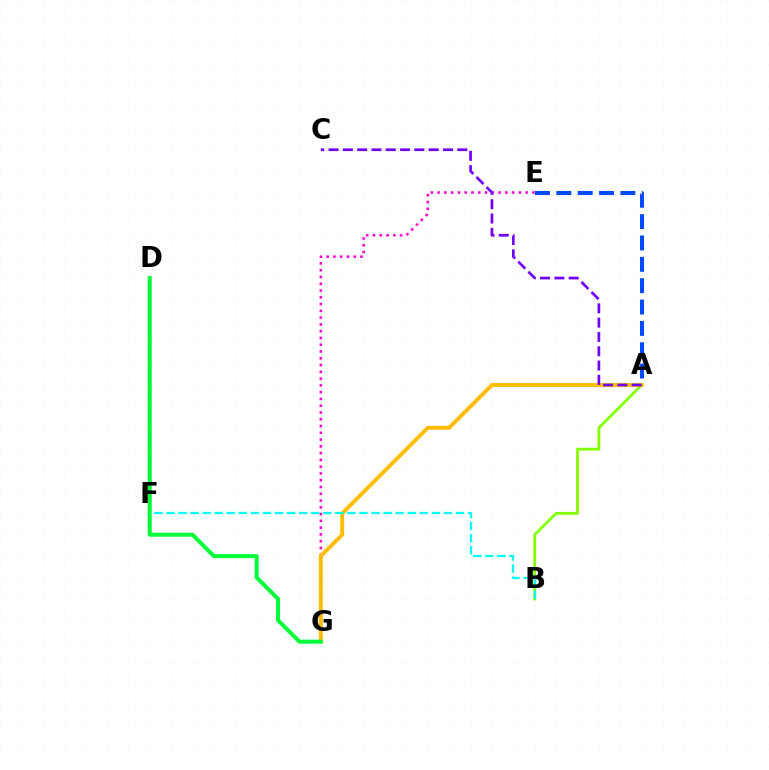{('D', 'F'): [{'color': '#ff0000', 'line_style': 'dashed', 'thickness': 1.62}], ('E', 'G'): [{'color': '#ff00cf', 'line_style': 'dotted', 'thickness': 1.84}], ('A', 'B'): [{'color': '#84ff00', 'line_style': 'solid', 'thickness': 2.04}], ('A', 'G'): [{'color': '#ffbd00', 'line_style': 'solid', 'thickness': 2.81}], ('A', 'E'): [{'color': '#004bff', 'line_style': 'dashed', 'thickness': 2.9}], ('D', 'G'): [{'color': '#00ff39', 'line_style': 'solid', 'thickness': 2.89}], ('B', 'F'): [{'color': '#00fff6', 'line_style': 'dashed', 'thickness': 1.64}], ('A', 'C'): [{'color': '#7200ff', 'line_style': 'dashed', 'thickness': 1.94}]}